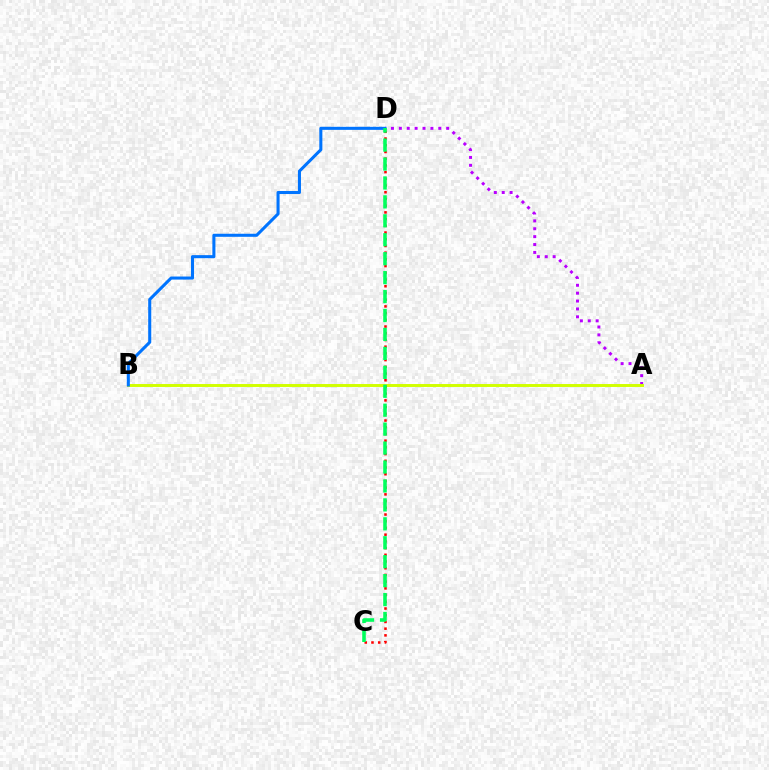{('A', 'D'): [{'color': '#b900ff', 'line_style': 'dotted', 'thickness': 2.14}], ('A', 'B'): [{'color': '#d1ff00', 'line_style': 'solid', 'thickness': 2.12}], ('B', 'D'): [{'color': '#0074ff', 'line_style': 'solid', 'thickness': 2.2}], ('C', 'D'): [{'color': '#ff0000', 'line_style': 'dotted', 'thickness': 1.82}, {'color': '#00ff5c', 'line_style': 'dashed', 'thickness': 2.57}]}